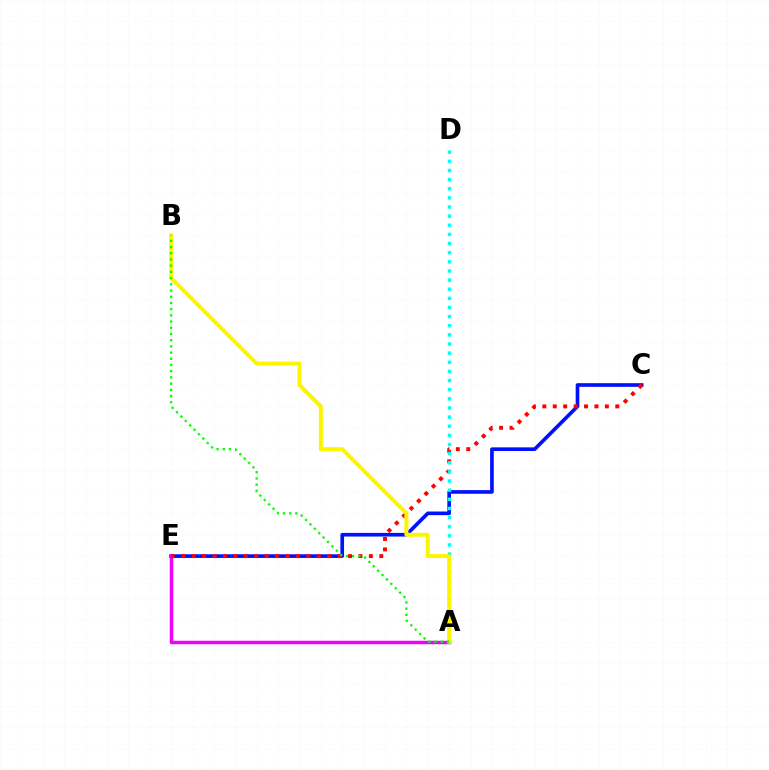{('C', 'E'): [{'color': '#0010ff', 'line_style': 'solid', 'thickness': 2.63}, {'color': '#ff0000', 'line_style': 'dotted', 'thickness': 2.83}], ('A', 'E'): [{'color': '#ee00ff', 'line_style': 'solid', 'thickness': 2.5}], ('A', 'D'): [{'color': '#00fff6', 'line_style': 'dotted', 'thickness': 2.48}], ('A', 'B'): [{'color': '#fcf500', 'line_style': 'solid', 'thickness': 2.87}, {'color': '#08ff00', 'line_style': 'dotted', 'thickness': 1.69}]}